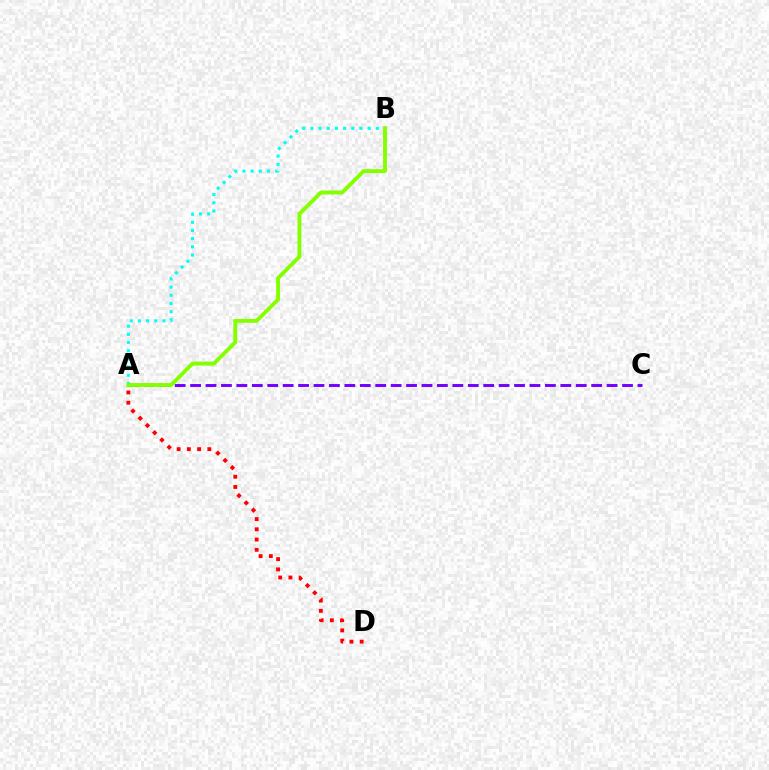{('A', 'D'): [{'color': '#ff0000', 'line_style': 'dotted', 'thickness': 2.78}], ('A', 'C'): [{'color': '#7200ff', 'line_style': 'dashed', 'thickness': 2.1}], ('A', 'B'): [{'color': '#00fff6', 'line_style': 'dotted', 'thickness': 2.22}, {'color': '#84ff00', 'line_style': 'solid', 'thickness': 2.8}]}